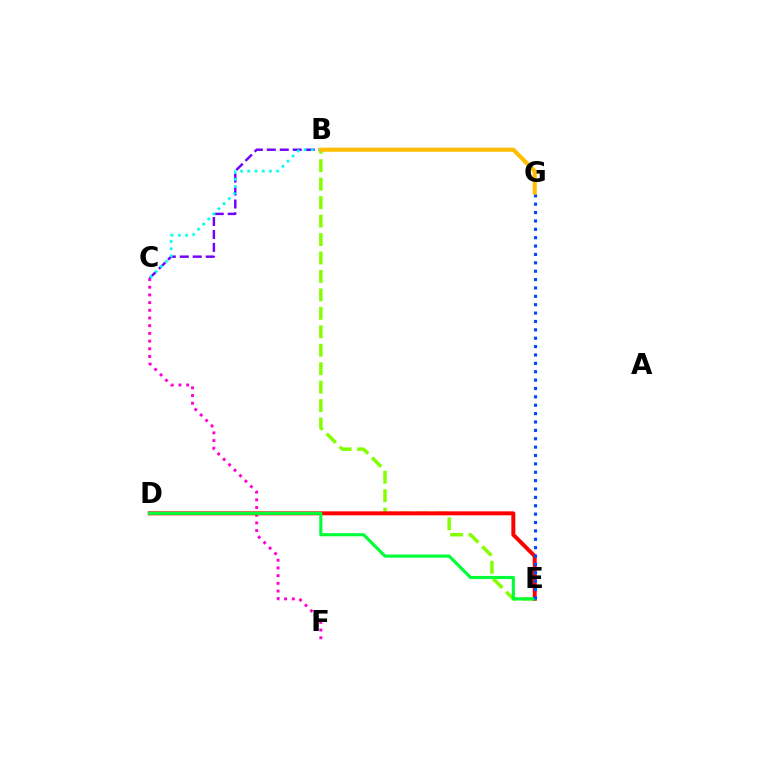{('C', 'F'): [{'color': '#ff00cf', 'line_style': 'dotted', 'thickness': 2.09}], ('B', 'E'): [{'color': '#84ff00', 'line_style': 'dashed', 'thickness': 2.51}], ('D', 'E'): [{'color': '#ff0000', 'line_style': 'solid', 'thickness': 2.85}, {'color': '#00ff39', 'line_style': 'solid', 'thickness': 2.25}], ('B', 'C'): [{'color': '#7200ff', 'line_style': 'dashed', 'thickness': 1.76}, {'color': '#00fff6', 'line_style': 'dotted', 'thickness': 1.97}], ('E', 'G'): [{'color': '#004bff', 'line_style': 'dotted', 'thickness': 2.28}], ('B', 'G'): [{'color': '#ffbd00', 'line_style': 'solid', 'thickness': 2.95}]}